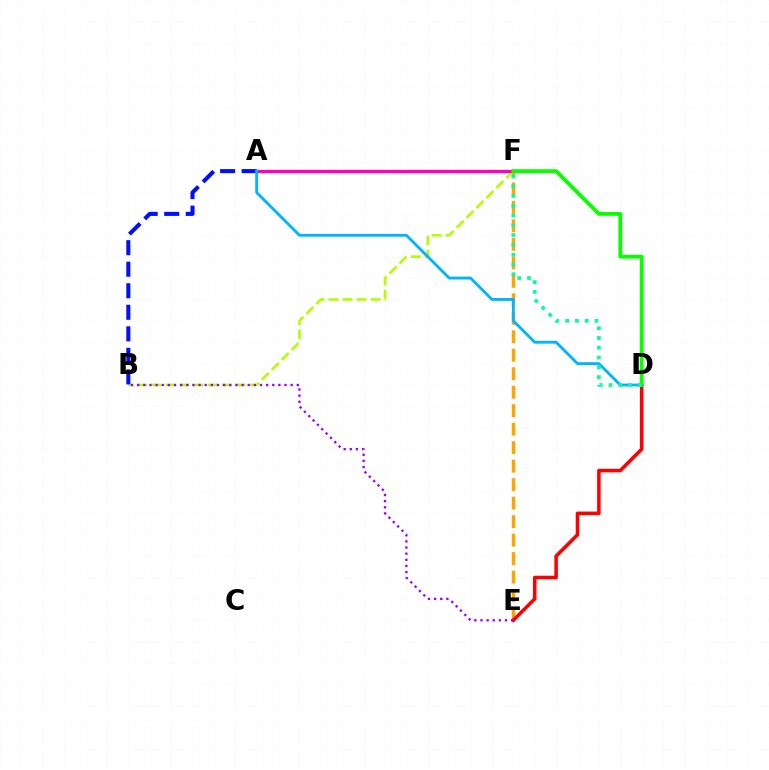{('E', 'F'): [{'color': '#ffa500', 'line_style': 'dashed', 'thickness': 2.51}], ('B', 'F'): [{'color': '#b3ff00', 'line_style': 'dashed', 'thickness': 1.91}], ('D', 'E'): [{'color': '#ff0000', 'line_style': 'solid', 'thickness': 2.54}], ('A', 'B'): [{'color': '#0010ff', 'line_style': 'dashed', 'thickness': 2.93}], ('A', 'F'): [{'color': '#ff00bd', 'line_style': 'solid', 'thickness': 2.38}], ('B', 'E'): [{'color': '#9b00ff', 'line_style': 'dotted', 'thickness': 1.67}], ('A', 'D'): [{'color': '#00b5ff', 'line_style': 'solid', 'thickness': 2.05}], ('D', 'F'): [{'color': '#08ff00', 'line_style': 'solid', 'thickness': 2.73}, {'color': '#00ff9d', 'line_style': 'dotted', 'thickness': 2.66}]}